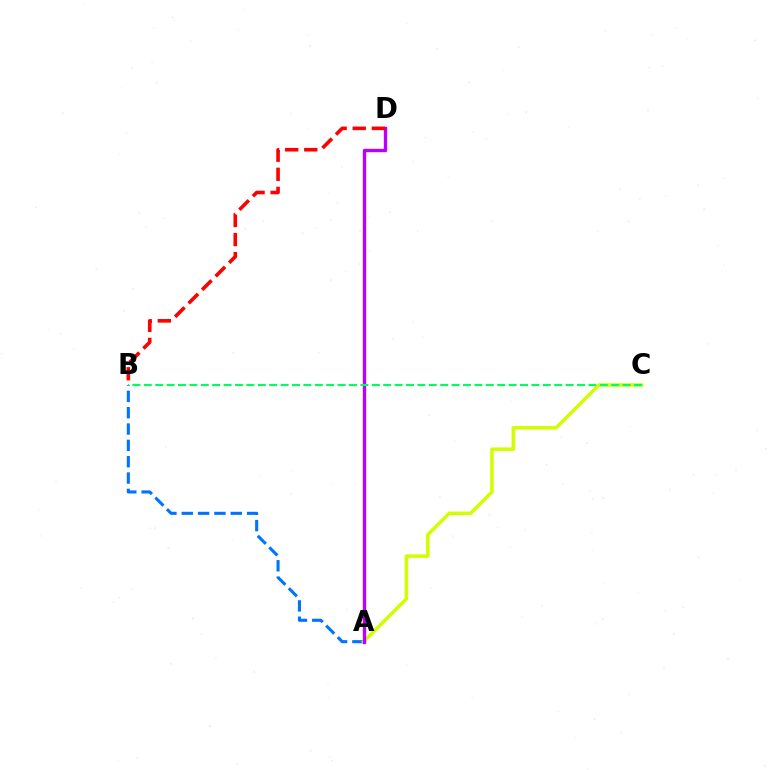{('A', 'B'): [{'color': '#0074ff', 'line_style': 'dashed', 'thickness': 2.22}], ('A', 'C'): [{'color': '#d1ff00', 'line_style': 'solid', 'thickness': 2.54}], ('A', 'D'): [{'color': '#b900ff', 'line_style': 'solid', 'thickness': 2.42}], ('B', 'C'): [{'color': '#00ff5c', 'line_style': 'dashed', 'thickness': 1.55}], ('B', 'D'): [{'color': '#ff0000', 'line_style': 'dashed', 'thickness': 2.6}]}